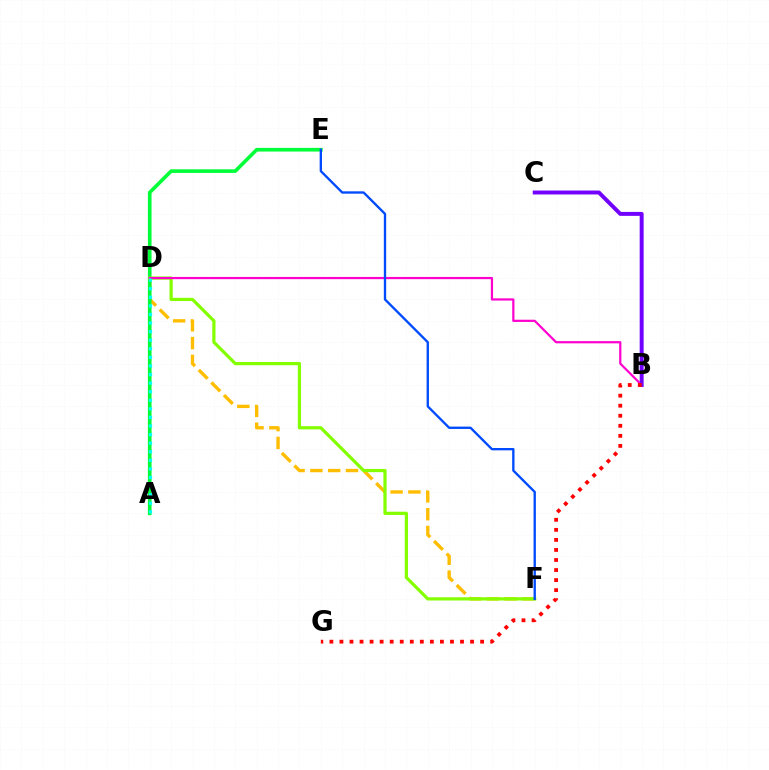{('D', 'F'): [{'color': '#ffbd00', 'line_style': 'dashed', 'thickness': 2.42}, {'color': '#84ff00', 'line_style': 'solid', 'thickness': 2.32}], ('A', 'E'): [{'color': '#00ff39', 'line_style': 'solid', 'thickness': 2.62}], ('B', 'D'): [{'color': '#ff00cf', 'line_style': 'solid', 'thickness': 1.6}], ('E', 'F'): [{'color': '#004bff', 'line_style': 'solid', 'thickness': 1.69}], ('A', 'D'): [{'color': '#00fff6', 'line_style': 'dotted', 'thickness': 2.33}], ('B', 'C'): [{'color': '#7200ff', 'line_style': 'solid', 'thickness': 2.84}], ('B', 'G'): [{'color': '#ff0000', 'line_style': 'dotted', 'thickness': 2.73}]}